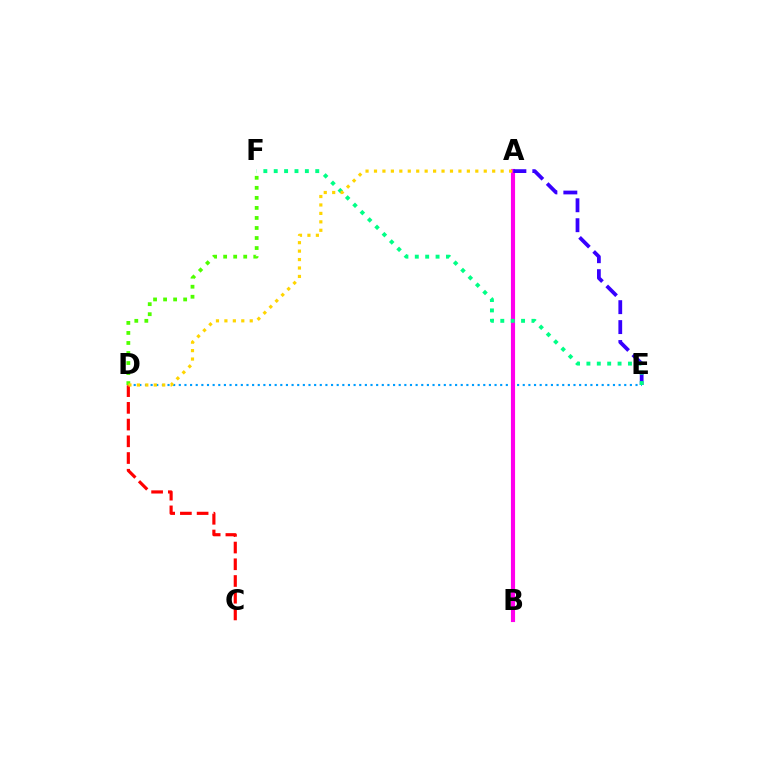{('D', 'E'): [{'color': '#009eff', 'line_style': 'dotted', 'thickness': 1.53}], ('C', 'D'): [{'color': '#ff0000', 'line_style': 'dashed', 'thickness': 2.27}], ('A', 'B'): [{'color': '#ff00ed', 'line_style': 'solid', 'thickness': 2.97}], ('A', 'E'): [{'color': '#3700ff', 'line_style': 'dashed', 'thickness': 2.71}], ('E', 'F'): [{'color': '#00ff86', 'line_style': 'dotted', 'thickness': 2.82}], ('D', 'F'): [{'color': '#4fff00', 'line_style': 'dotted', 'thickness': 2.73}], ('A', 'D'): [{'color': '#ffd500', 'line_style': 'dotted', 'thickness': 2.29}]}